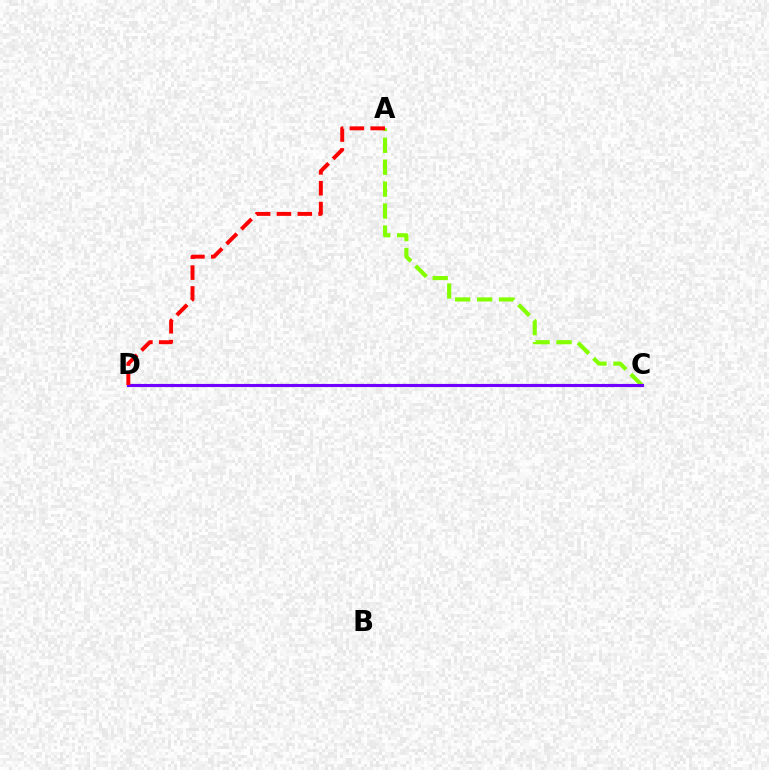{('C', 'D'): [{'color': '#00fff6', 'line_style': 'dashed', 'thickness': 1.97}, {'color': '#7200ff', 'line_style': 'solid', 'thickness': 2.25}], ('A', 'C'): [{'color': '#84ff00', 'line_style': 'dashed', 'thickness': 2.98}], ('A', 'D'): [{'color': '#ff0000', 'line_style': 'dashed', 'thickness': 2.83}]}